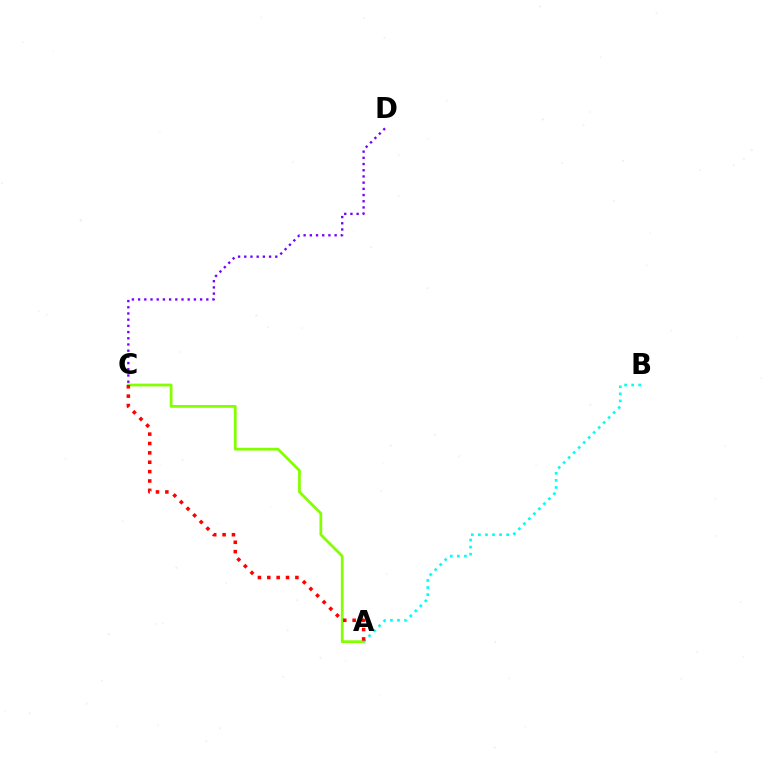{('A', 'C'): [{'color': '#84ff00', 'line_style': 'solid', 'thickness': 1.99}, {'color': '#ff0000', 'line_style': 'dotted', 'thickness': 2.55}], ('A', 'B'): [{'color': '#00fff6', 'line_style': 'dotted', 'thickness': 1.92}], ('C', 'D'): [{'color': '#7200ff', 'line_style': 'dotted', 'thickness': 1.68}]}